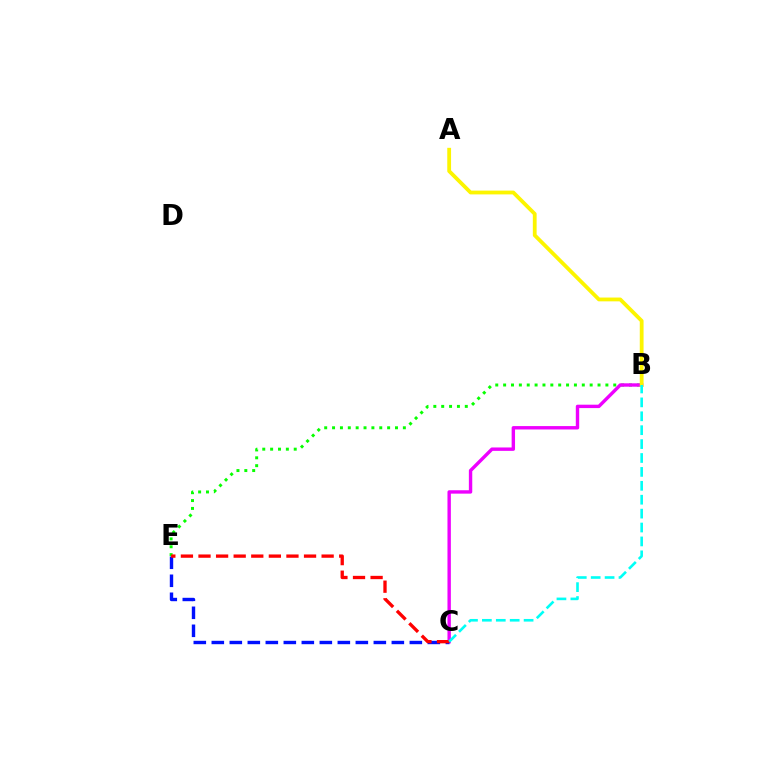{('B', 'E'): [{'color': '#08ff00', 'line_style': 'dotted', 'thickness': 2.14}], ('B', 'C'): [{'color': '#ee00ff', 'line_style': 'solid', 'thickness': 2.44}, {'color': '#00fff6', 'line_style': 'dashed', 'thickness': 1.89}], ('C', 'E'): [{'color': '#0010ff', 'line_style': 'dashed', 'thickness': 2.45}, {'color': '#ff0000', 'line_style': 'dashed', 'thickness': 2.39}], ('A', 'B'): [{'color': '#fcf500', 'line_style': 'solid', 'thickness': 2.73}]}